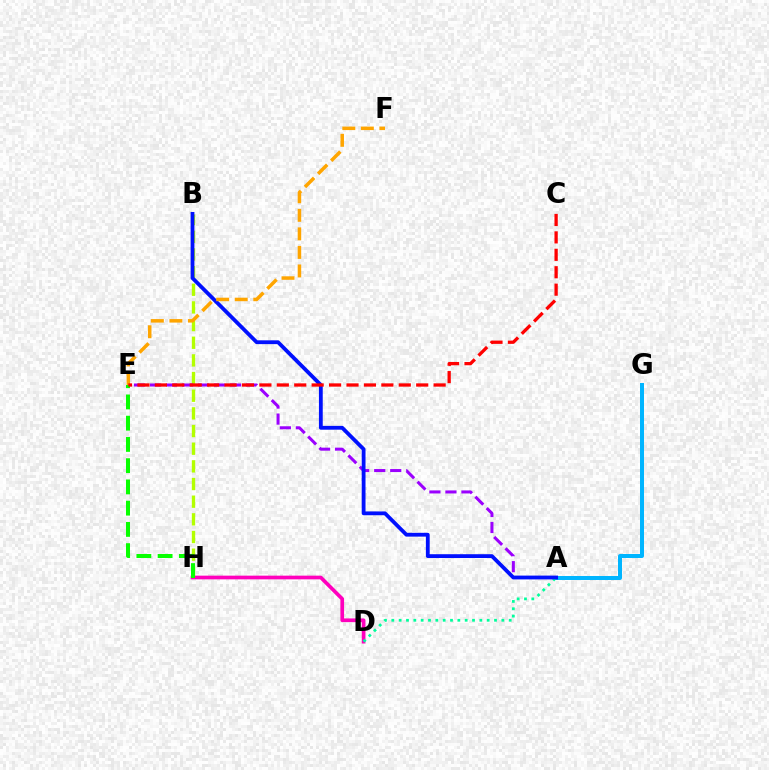{('B', 'H'): [{'color': '#b3ff00', 'line_style': 'dashed', 'thickness': 2.4}], ('A', 'G'): [{'color': '#00b5ff', 'line_style': 'solid', 'thickness': 2.88}], ('D', 'H'): [{'color': '#ff00bd', 'line_style': 'solid', 'thickness': 2.66}], ('A', 'E'): [{'color': '#9b00ff', 'line_style': 'dashed', 'thickness': 2.18}], ('A', 'D'): [{'color': '#00ff9d', 'line_style': 'dotted', 'thickness': 1.99}], ('A', 'B'): [{'color': '#0010ff', 'line_style': 'solid', 'thickness': 2.74}], ('E', 'F'): [{'color': '#ffa500', 'line_style': 'dashed', 'thickness': 2.52}], ('E', 'H'): [{'color': '#08ff00', 'line_style': 'dashed', 'thickness': 2.89}], ('C', 'E'): [{'color': '#ff0000', 'line_style': 'dashed', 'thickness': 2.37}]}